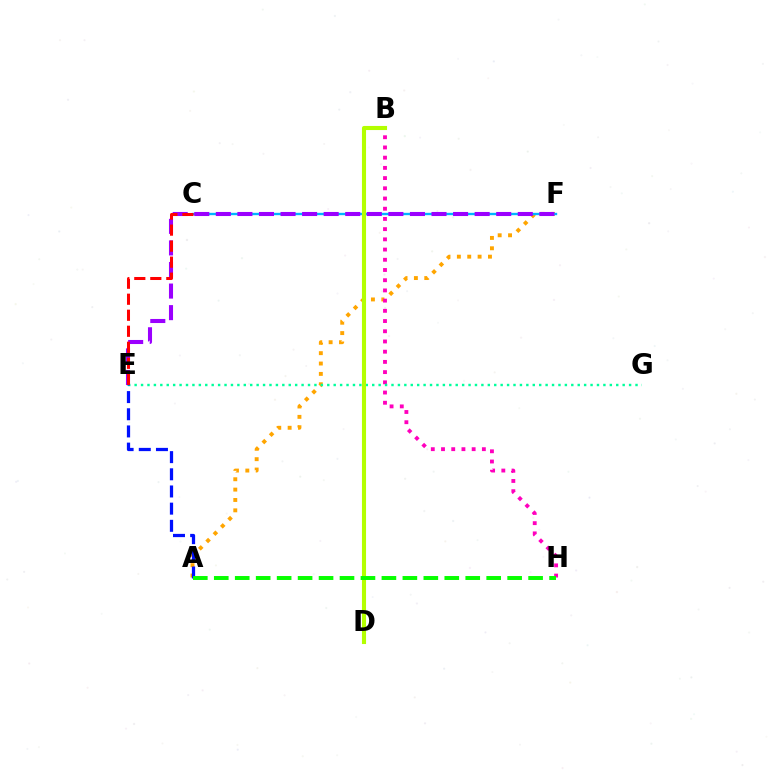{('A', 'F'): [{'color': '#ffa500', 'line_style': 'dotted', 'thickness': 2.82}], ('C', 'F'): [{'color': '#00b5ff', 'line_style': 'solid', 'thickness': 1.69}], ('B', 'H'): [{'color': '#ff00bd', 'line_style': 'dotted', 'thickness': 2.77}], ('E', 'G'): [{'color': '#00ff9d', 'line_style': 'dotted', 'thickness': 1.74}], ('E', 'F'): [{'color': '#9b00ff', 'line_style': 'dashed', 'thickness': 2.93}], ('B', 'D'): [{'color': '#b3ff00', 'line_style': 'solid', 'thickness': 2.95}], ('A', 'E'): [{'color': '#0010ff', 'line_style': 'dashed', 'thickness': 2.33}], ('C', 'E'): [{'color': '#ff0000', 'line_style': 'dashed', 'thickness': 2.18}], ('A', 'H'): [{'color': '#08ff00', 'line_style': 'dashed', 'thickness': 2.85}]}